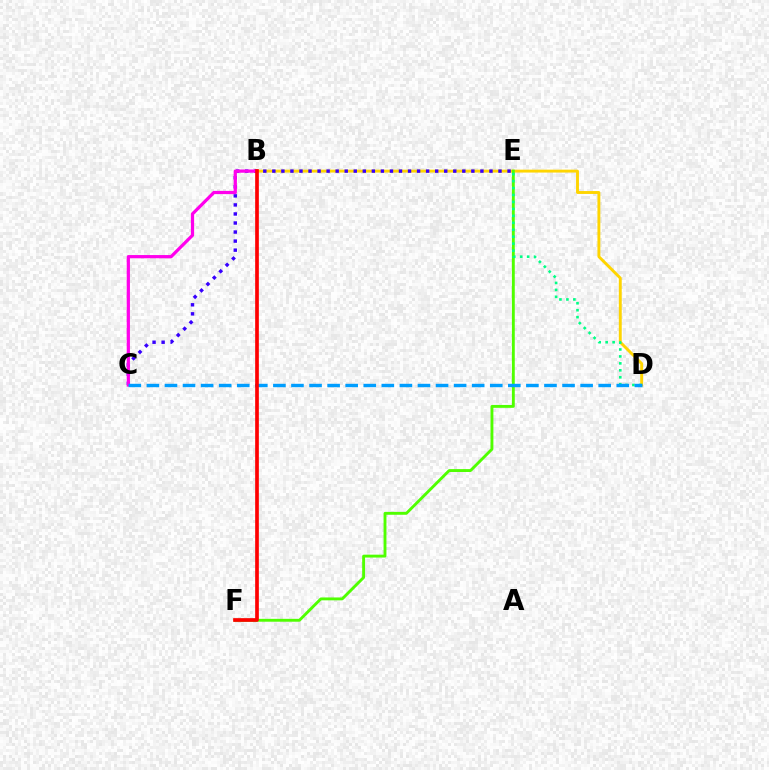{('B', 'D'): [{'color': '#ffd500', 'line_style': 'solid', 'thickness': 2.09}], ('C', 'E'): [{'color': '#3700ff', 'line_style': 'dotted', 'thickness': 2.46}], ('B', 'C'): [{'color': '#ff00ed', 'line_style': 'solid', 'thickness': 2.33}], ('E', 'F'): [{'color': '#4fff00', 'line_style': 'solid', 'thickness': 2.07}], ('D', 'E'): [{'color': '#00ff86', 'line_style': 'dotted', 'thickness': 1.89}], ('C', 'D'): [{'color': '#009eff', 'line_style': 'dashed', 'thickness': 2.46}], ('B', 'F'): [{'color': '#ff0000', 'line_style': 'solid', 'thickness': 2.65}]}